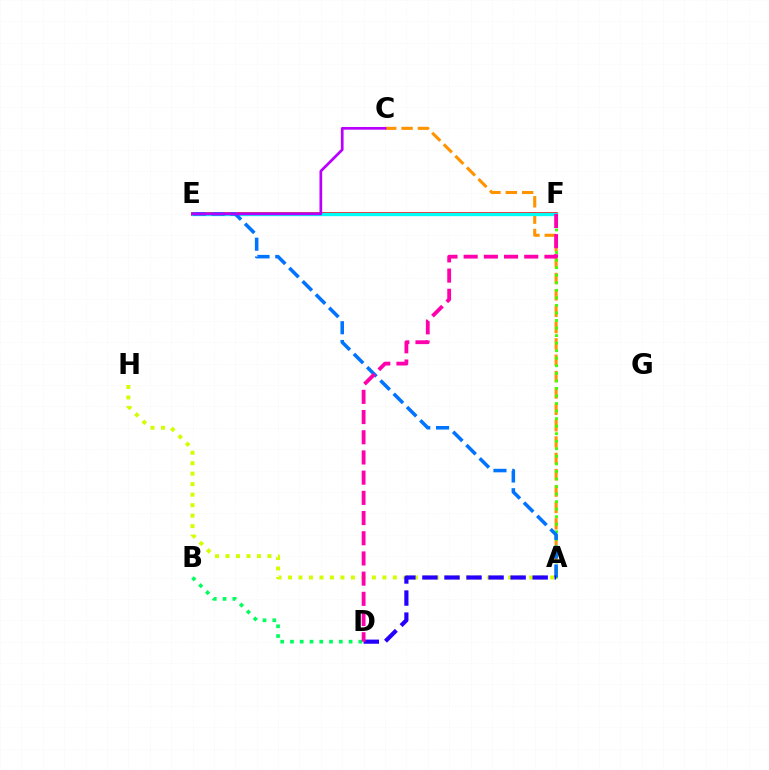{('A', 'C'): [{'color': '#ff9400', 'line_style': 'dashed', 'thickness': 2.22}], ('A', 'F'): [{'color': '#3dff00', 'line_style': 'dotted', 'thickness': 2.05}], ('A', 'H'): [{'color': '#d1ff00', 'line_style': 'dotted', 'thickness': 2.85}], ('E', 'F'): [{'color': '#ff0000', 'line_style': 'solid', 'thickness': 2.65}, {'color': '#00fff6', 'line_style': 'solid', 'thickness': 2.39}], ('B', 'D'): [{'color': '#00ff5c', 'line_style': 'dotted', 'thickness': 2.65}], ('A', 'E'): [{'color': '#0074ff', 'line_style': 'dashed', 'thickness': 2.55}], ('C', 'E'): [{'color': '#b900ff', 'line_style': 'solid', 'thickness': 1.95}], ('A', 'D'): [{'color': '#2500ff', 'line_style': 'dashed', 'thickness': 3.0}], ('D', 'F'): [{'color': '#ff00ac', 'line_style': 'dashed', 'thickness': 2.74}]}